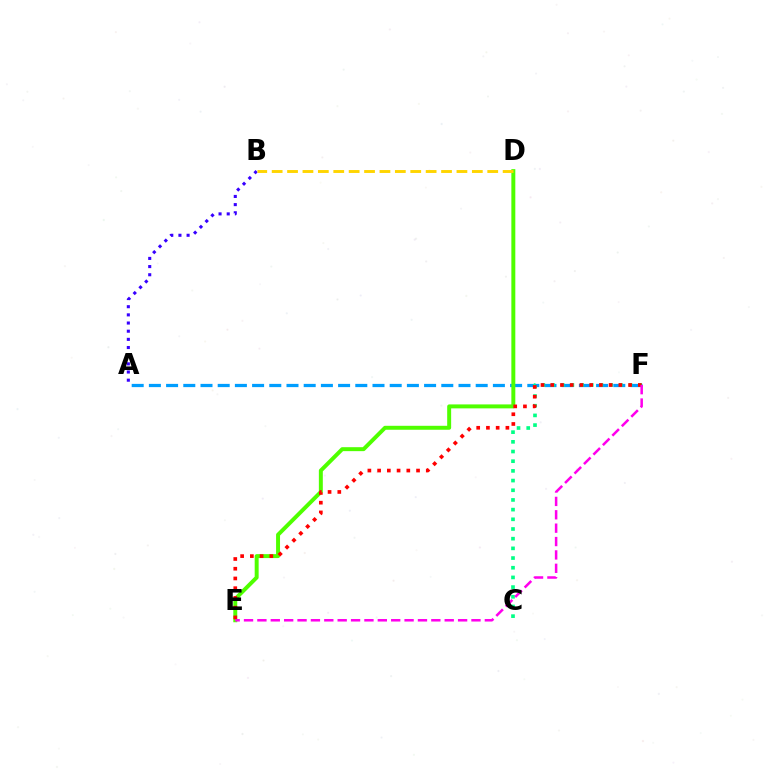{('A', 'F'): [{'color': '#009eff', 'line_style': 'dashed', 'thickness': 2.34}], ('A', 'B'): [{'color': '#3700ff', 'line_style': 'dotted', 'thickness': 2.22}], ('D', 'E'): [{'color': '#4fff00', 'line_style': 'solid', 'thickness': 2.85}], ('C', 'F'): [{'color': '#00ff86', 'line_style': 'dotted', 'thickness': 2.63}], ('E', 'F'): [{'color': '#ff0000', 'line_style': 'dotted', 'thickness': 2.64}, {'color': '#ff00ed', 'line_style': 'dashed', 'thickness': 1.82}], ('B', 'D'): [{'color': '#ffd500', 'line_style': 'dashed', 'thickness': 2.09}]}